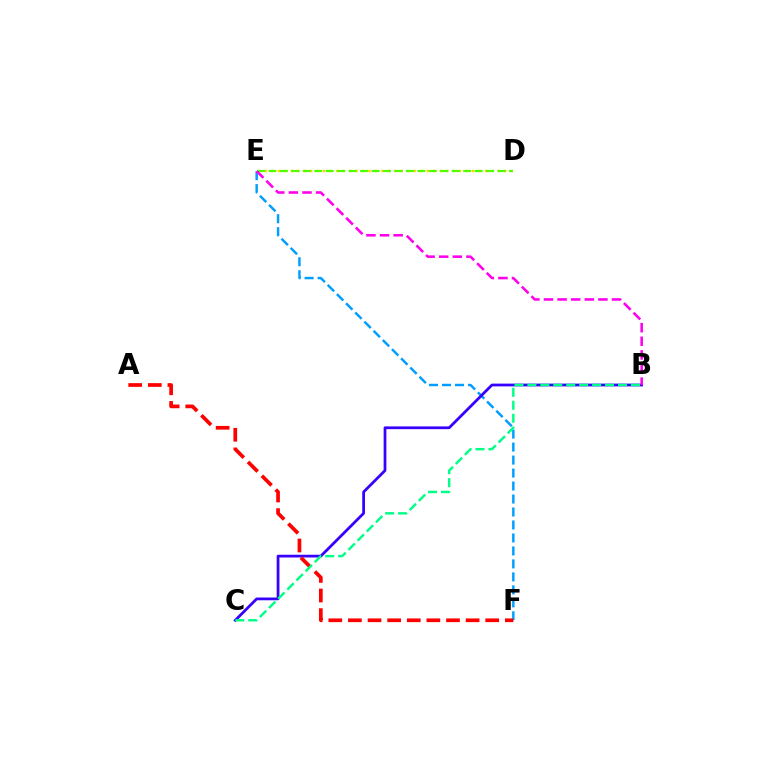{('D', 'E'): [{'color': '#ffd500', 'line_style': 'dotted', 'thickness': 1.76}, {'color': '#4fff00', 'line_style': 'dashed', 'thickness': 1.56}], ('E', 'F'): [{'color': '#009eff', 'line_style': 'dashed', 'thickness': 1.76}], ('B', 'C'): [{'color': '#3700ff', 'line_style': 'solid', 'thickness': 1.99}, {'color': '#00ff86', 'line_style': 'dashed', 'thickness': 1.76}], ('B', 'E'): [{'color': '#ff00ed', 'line_style': 'dashed', 'thickness': 1.85}], ('A', 'F'): [{'color': '#ff0000', 'line_style': 'dashed', 'thickness': 2.67}]}